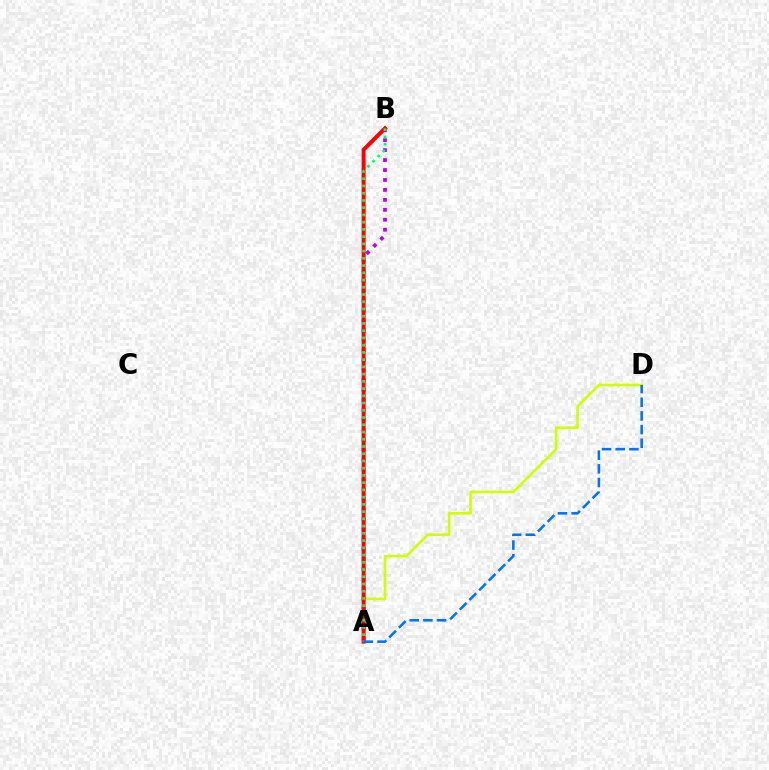{('A', 'B'): [{'color': '#b900ff', 'line_style': 'dotted', 'thickness': 2.7}, {'color': '#ff0000', 'line_style': 'solid', 'thickness': 2.87}, {'color': '#00ff5c', 'line_style': 'dotted', 'thickness': 1.97}], ('A', 'D'): [{'color': '#d1ff00', 'line_style': 'solid', 'thickness': 1.91}, {'color': '#0074ff', 'line_style': 'dashed', 'thickness': 1.86}]}